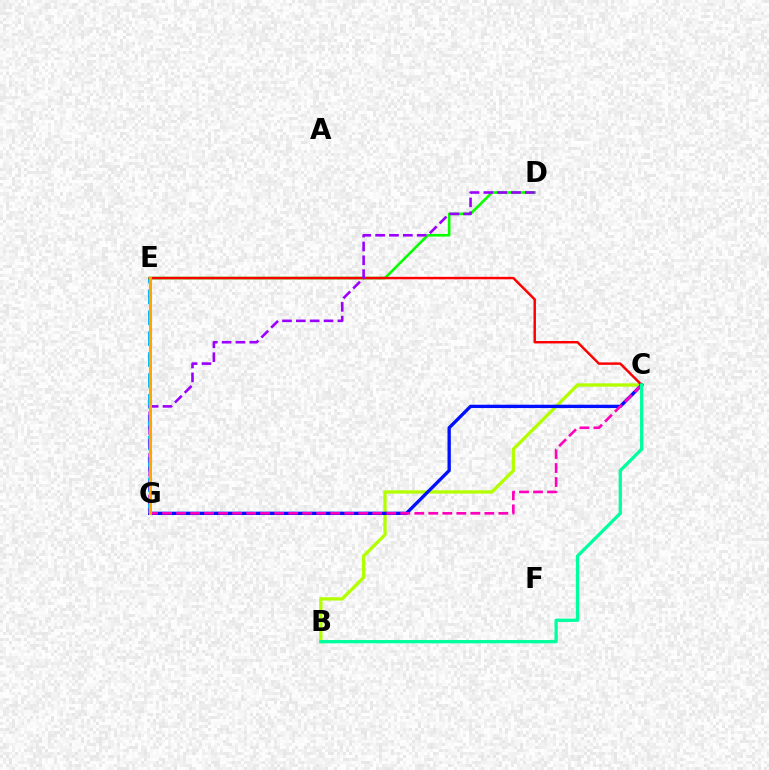{('B', 'C'): [{'color': '#b3ff00', 'line_style': 'solid', 'thickness': 2.38}, {'color': '#00ff9d', 'line_style': 'solid', 'thickness': 2.36}], ('C', 'G'): [{'color': '#0010ff', 'line_style': 'solid', 'thickness': 2.39}, {'color': '#ff00bd', 'line_style': 'dashed', 'thickness': 1.9}], ('E', 'G'): [{'color': '#00b5ff', 'line_style': 'dashed', 'thickness': 2.84}, {'color': '#ffa500', 'line_style': 'solid', 'thickness': 2.18}], ('D', 'E'): [{'color': '#08ff00', 'line_style': 'solid', 'thickness': 1.89}], ('C', 'E'): [{'color': '#ff0000', 'line_style': 'solid', 'thickness': 1.76}], ('D', 'G'): [{'color': '#9b00ff', 'line_style': 'dashed', 'thickness': 1.88}]}